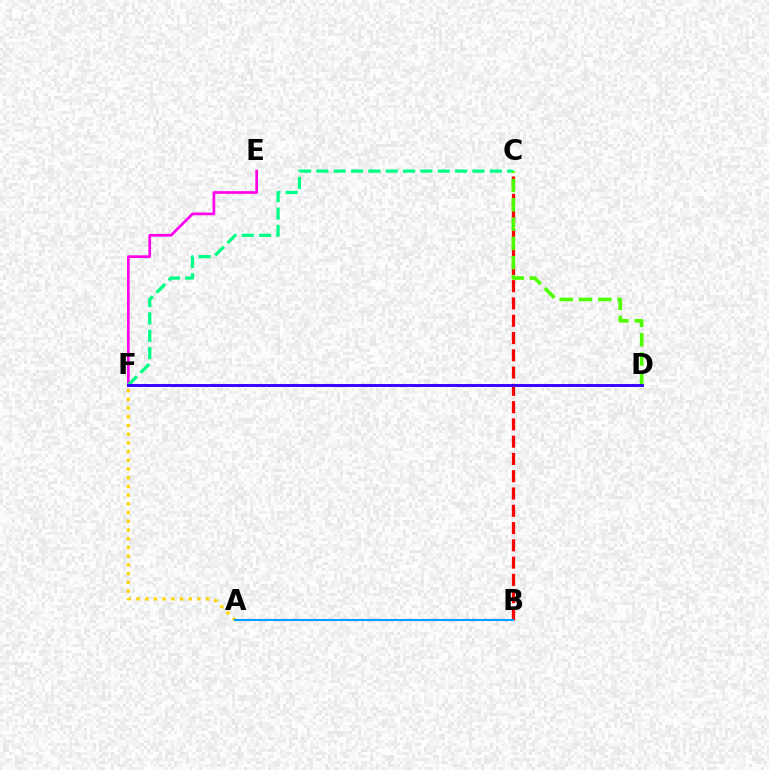{('B', 'C'): [{'color': '#ff0000', 'line_style': 'dashed', 'thickness': 2.35}], ('E', 'F'): [{'color': '#ff00ed', 'line_style': 'solid', 'thickness': 1.93}], ('C', 'F'): [{'color': '#00ff86', 'line_style': 'dashed', 'thickness': 2.36}], ('A', 'F'): [{'color': '#ffd500', 'line_style': 'dotted', 'thickness': 2.37}], ('C', 'D'): [{'color': '#4fff00', 'line_style': 'dashed', 'thickness': 2.62}], ('D', 'F'): [{'color': '#3700ff', 'line_style': 'solid', 'thickness': 2.08}], ('A', 'B'): [{'color': '#009eff', 'line_style': 'solid', 'thickness': 1.53}]}